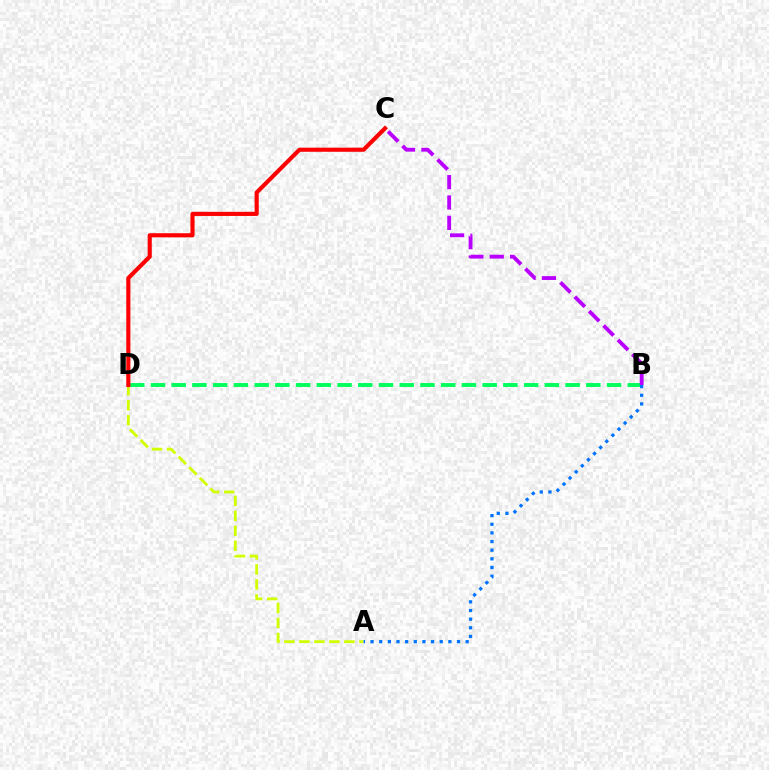{('B', 'D'): [{'color': '#00ff5c', 'line_style': 'dashed', 'thickness': 2.82}], ('B', 'C'): [{'color': '#b900ff', 'line_style': 'dashed', 'thickness': 2.76}], ('A', 'D'): [{'color': '#d1ff00', 'line_style': 'dashed', 'thickness': 2.04}], ('A', 'B'): [{'color': '#0074ff', 'line_style': 'dotted', 'thickness': 2.35}], ('C', 'D'): [{'color': '#ff0000', 'line_style': 'solid', 'thickness': 2.97}]}